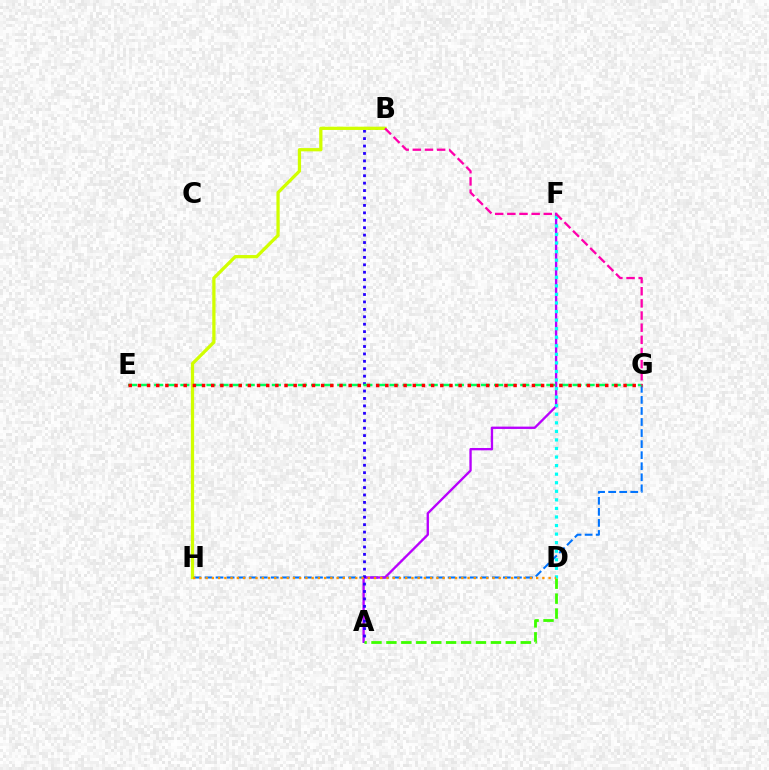{('G', 'H'): [{'color': '#0074ff', 'line_style': 'dashed', 'thickness': 1.5}], ('A', 'F'): [{'color': '#b900ff', 'line_style': 'solid', 'thickness': 1.69}], ('A', 'B'): [{'color': '#2500ff', 'line_style': 'dotted', 'thickness': 2.02}], ('B', 'H'): [{'color': '#d1ff00', 'line_style': 'solid', 'thickness': 2.34}], ('E', 'G'): [{'color': '#00ff5c', 'line_style': 'dashed', 'thickness': 1.78}, {'color': '#ff0000', 'line_style': 'dotted', 'thickness': 2.49}], ('D', 'F'): [{'color': '#00fff6', 'line_style': 'dotted', 'thickness': 2.33}], ('A', 'D'): [{'color': '#3dff00', 'line_style': 'dashed', 'thickness': 2.03}], ('B', 'G'): [{'color': '#ff00ac', 'line_style': 'dashed', 'thickness': 1.65}], ('D', 'H'): [{'color': '#ff9400', 'line_style': 'dotted', 'thickness': 1.69}]}